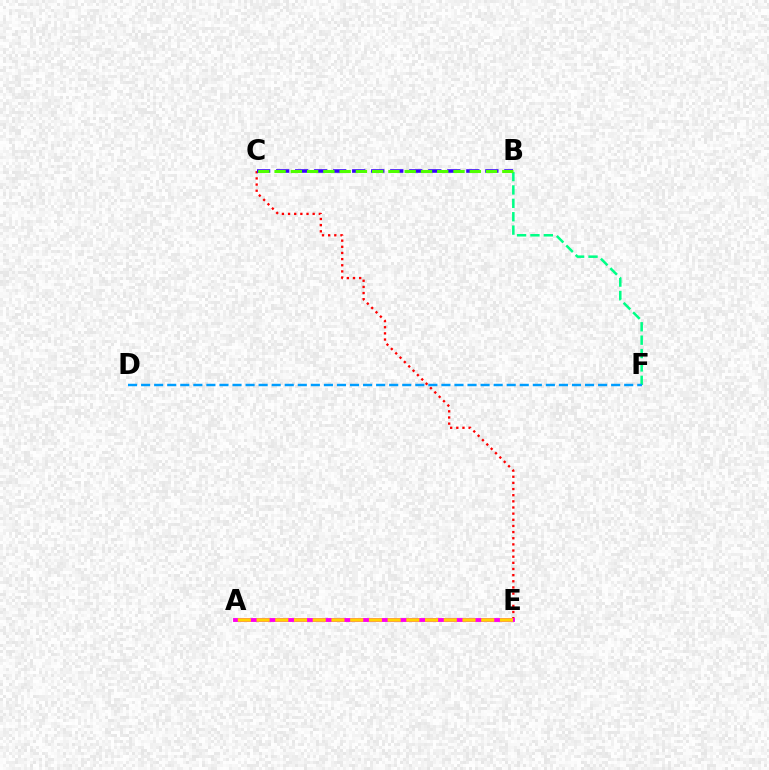{('B', 'F'): [{'color': '#00ff86', 'line_style': 'dashed', 'thickness': 1.82}], ('C', 'E'): [{'color': '#ff0000', 'line_style': 'dotted', 'thickness': 1.67}], ('B', 'C'): [{'color': '#3700ff', 'line_style': 'dashed', 'thickness': 2.58}, {'color': '#4fff00', 'line_style': 'dashed', 'thickness': 2.21}], ('D', 'F'): [{'color': '#009eff', 'line_style': 'dashed', 'thickness': 1.77}], ('A', 'E'): [{'color': '#ff00ed', 'line_style': 'solid', 'thickness': 2.78}, {'color': '#ffd500', 'line_style': 'dashed', 'thickness': 2.54}]}